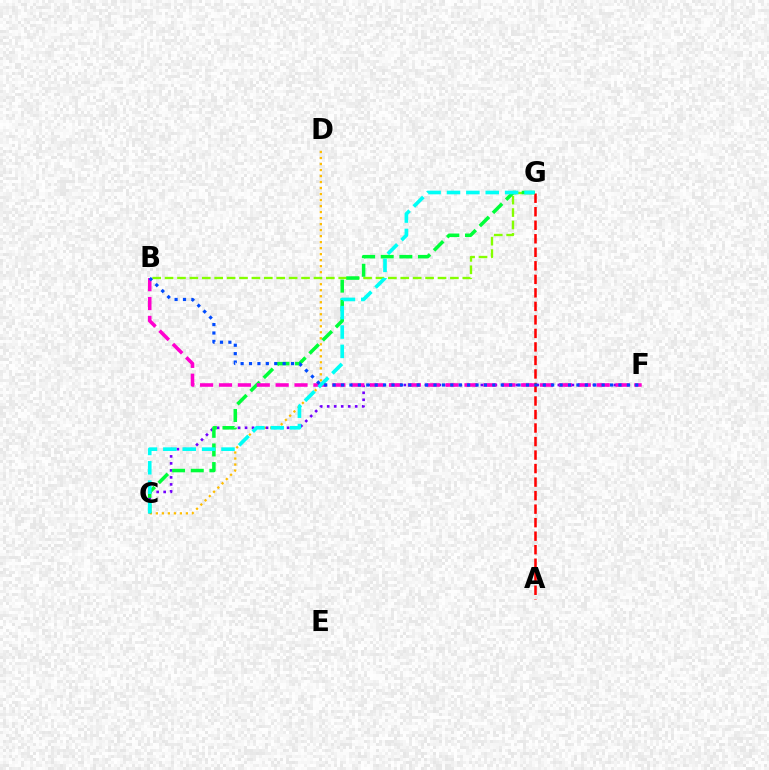{('C', 'D'): [{'color': '#ffbd00', 'line_style': 'dotted', 'thickness': 1.63}], ('C', 'F'): [{'color': '#7200ff', 'line_style': 'dotted', 'thickness': 1.9}], ('B', 'G'): [{'color': '#84ff00', 'line_style': 'dashed', 'thickness': 1.69}], ('C', 'G'): [{'color': '#00ff39', 'line_style': 'dashed', 'thickness': 2.53}, {'color': '#00fff6', 'line_style': 'dashed', 'thickness': 2.63}], ('A', 'G'): [{'color': '#ff0000', 'line_style': 'dashed', 'thickness': 1.84}], ('B', 'F'): [{'color': '#ff00cf', 'line_style': 'dashed', 'thickness': 2.57}, {'color': '#004bff', 'line_style': 'dotted', 'thickness': 2.28}]}